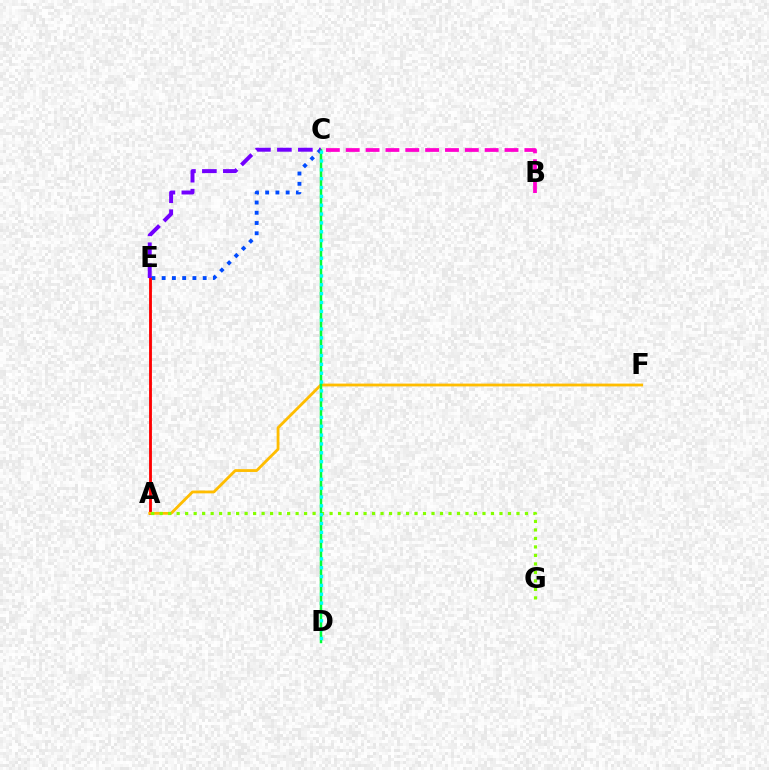{('C', 'E'): [{'color': '#004bff', 'line_style': 'dotted', 'thickness': 2.78}, {'color': '#7200ff', 'line_style': 'dashed', 'thickness': 2.85}], ('A', 'E'): [{'color': '#ff0000', 'line_style': 'solid', 'thickness': 2.05}], ('A', 'F'): [{'color': '#ffbd00', 'line_style': 'solid', 'thickness': 2.02}], ('A', 'G'): [{'color': '#84ff00', 'line_style': 'dotted', 'thickness': 2.31}], ('C', 'D'): [{'color': '#00ff39', 'line_style': 'solid', 'thickness': 1.79}, {'color': '#00fff6', 'line_style': 'dotted', 'thickness': 2.4}], ('B', 'C'): [{'color': '#ff00cf', 'line_style': 'dashed', 'thickness': 2.7}]}